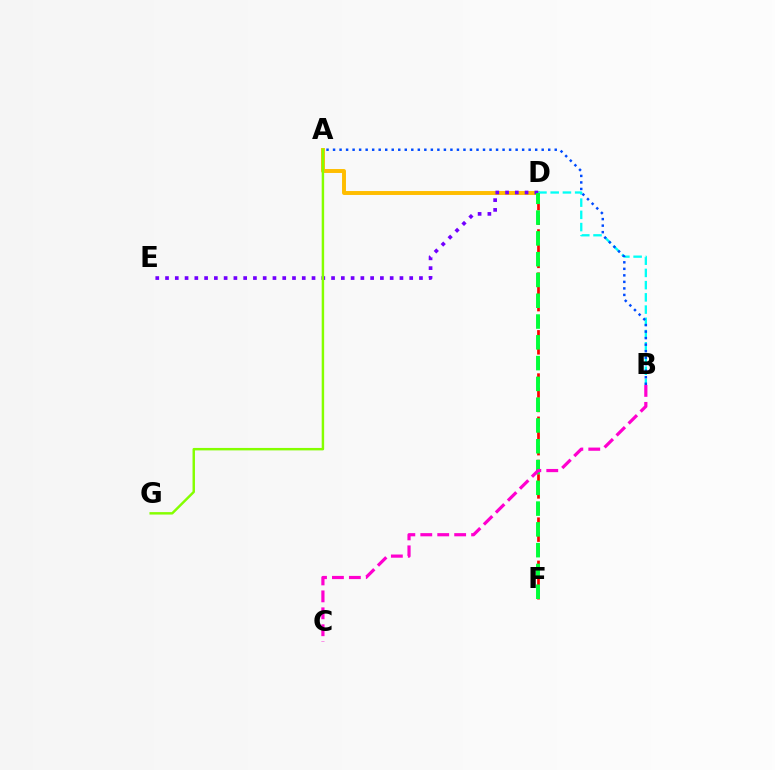{('A', 'D'): [{'color': '#ffbd00', 'line_style': 'solid', 'thickness': 2.83}], ('B', 'D'): [{'color': '#00fff6', 'line_style': 'dashed', 'thickness': 1.66}], ('D', 'E'): [{'color': '#7200ff', 'line_style': 'dotted', 'thickness': 2.65}], ('D', 'F'): [{'color': '#ff0000', 'line_style': 'dashed', 'thickness': 1.96}, {'color': '#00ff39', 'line_style': 'dashed', 'thickness': 2.82}], ('A', 'G'): [{'color': '#84ff00', 'line_style': 'solid', 'thickness': 1.76}], ('A', 'B'): [{'color': '#004bff', 'line_style': 'dotted', 'thickness': 1.77}], ('B', 'C'): [{'color': '#ff00cf', 'line_style': 'dashed', 'thickness': 2.3}]}